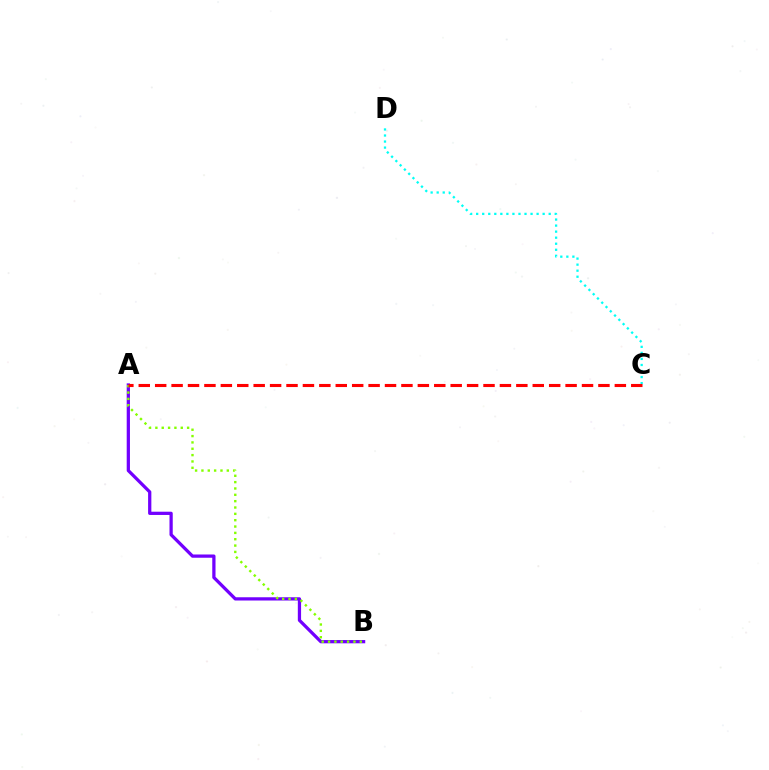{('C', 'D'): [{'color': '#00fff6', 'line_style': 'dotted', 'thickness': 1.64}], ('A', 'B'): [{'color': '#7200ff', 'line_style': 'solid', 'thickness': 2.34}, {'color': '#84ff00', 'line_style': 'dotted', 'thickness': 1.72}], ('A', 'C'): [{'color': '#ff0000', 'line_style': 'dashed', 'thickness': 2.23}]}